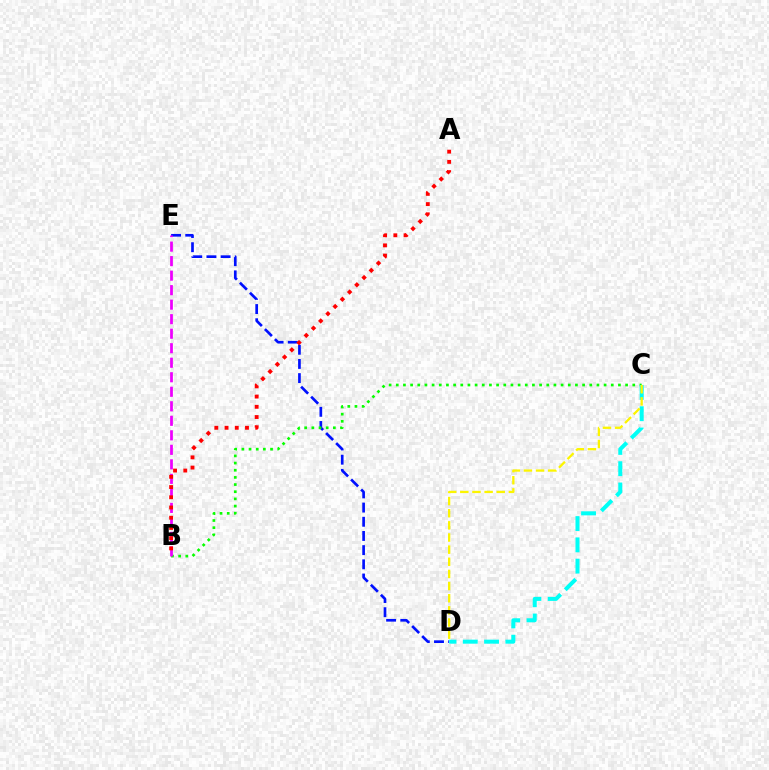{('D', 'E'): [{'color': '#0010ff', 'line_style': 'dashed', 'thickness': 1.93}], ('B', 'C'): [{'color': '#08ff00', 'line_style': 'dotted', 'thickness': 1.95}], ('B', 'E'): [{'color': '#ee00ff', 'line_style': 'dashed', 'thickness': 1.97}], ('A', 'B'): [{'color': '#ff0000', 'line_style': 'dotted', 'thickness': 2.78}], ('C', 'D'): [{'color': '#00fff6', 'line_style': 'dashed', 'thickness': 2.89}, {'color': '#fcf500', 'line_style': 'dashed', 'thickness': 1.65}]}